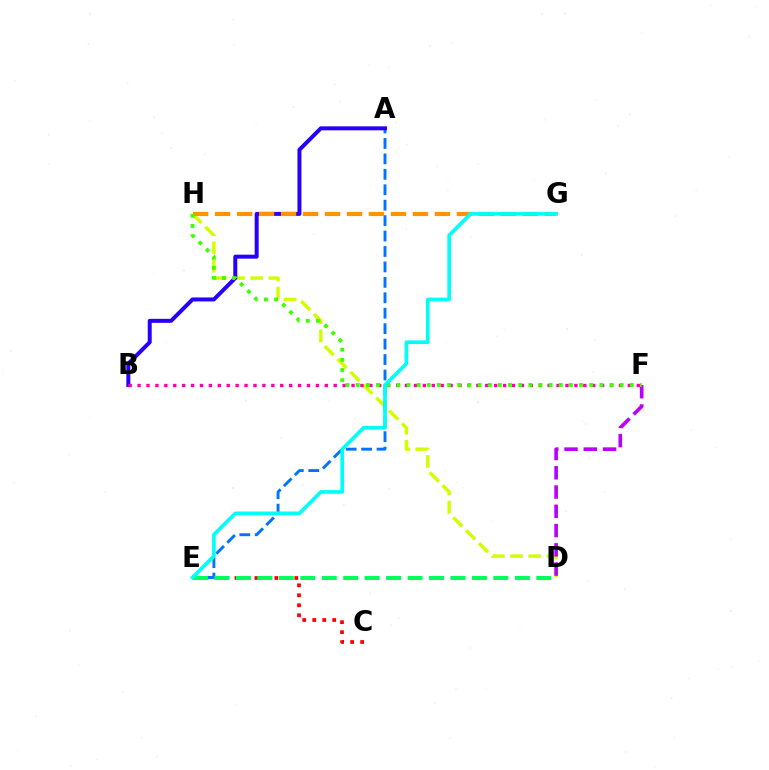{('D', 'H'): [{'color': '#d1ff00', 'line_style': 'dashed', 'thickness': 2.48}], ('C', 'E'): [{'color': '#ff0000', 'line_style': 'dotted', 'thickness': 2.71}], ('A', 'E'): [{'color': '#0074ff', 'line_style': 'dashed', 'thickness': 2.1}], ('A', 'B'): [{'color': '#2500ff', 'line_style': 'solid', 'thickness': 2.87}], ('D', 'E'): [{'color': '#00ff5c', 'line_style': 'dashed', 'thickness': 2.91}], ('B', 'F'): [{'color': '#ff00ac', 'line_style': 'dotted', 'thickness': 2.42}], ('D', 'F'): [{'color': '#b900ff', 'line_style': 'dashed', 'thickness': 2.62}], ('G', 'H'): [{'color': '#ff9400', 'line_style': 'dashed', 'thickness': 2.99}], ('F', 'H'): [{'color': '#3dff00', 'line_style': 'dotted', 'thickness': 2.76}], ('E', 'G'): [{'color': '#00fff6', 'line_style': 'solid', 'thickness': 2.64}]}